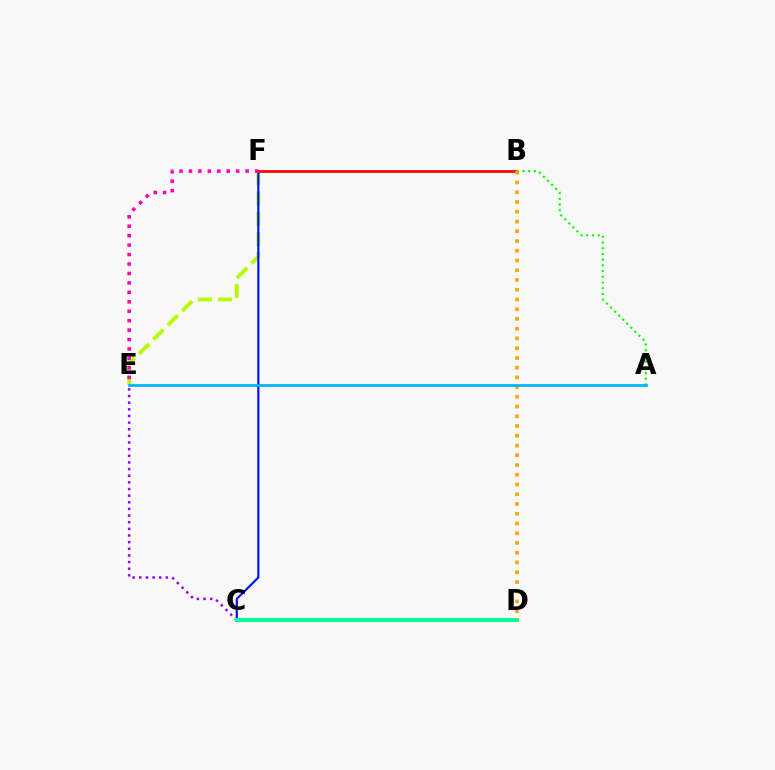{('E', 'F'): [{'color': '#b3ff00', 'line_style': 'dashed', 'thickness': 2.75}, {'color': '#ff00bd', 'line_style': 'dotted', 'thickness': 2.57}], ('C', 'F'): [{'color': '#0010ff', 'line_style': 'solid', 'thickness': 1.56}], ('B', 'F'): [{'color': '#ff0000', 'line_style': 'solid', 'thickness': 1.96}], ('C', 'E'): [{'color': '#9b00ff', 'line_style': 'dotted', 'thickness': 1.8}], ('C', 'D'): [{'color': '#00ff9d', 'line_style': 'solid', 'thickness': 2.9}], ('A', 'B'): [{'color': '#08ff00', 'line_style': 'dotted', 'thickness': 1.55}], ('B', 'D'): [{'color': '#ffa500', 'line_style': 'dotted', 'thickness': 2.65}], ('A', 'E'): [{'color': '#00b5ff', 'line_style': 'solid', 'thickness': 1.99}]}